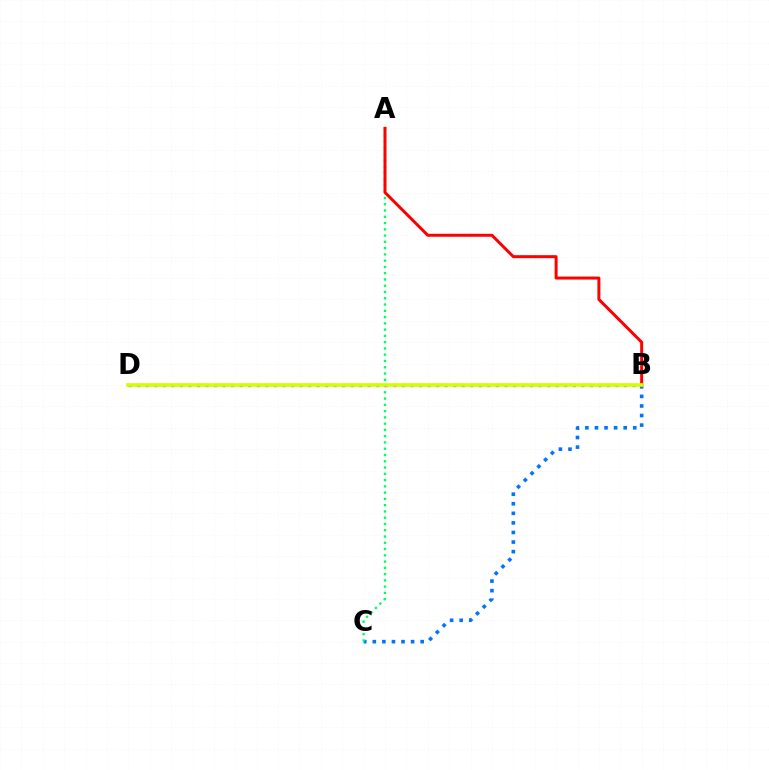{('B', 'C'): [{'color': '#0074ff', 'line_style': 'dotted', 'thickness': 2.6}], ('A', 'C'): [{'color': '#00ff5c', 'line_style': 'dotted', 'thickness': 1.7}], ('B', 'D'): [{'color': '#b900ff', 'line_style': 'dotted', 'thickness': 2.32}, {'color': '#d1ff00', 'line_style': 'solid', 'thickness': 2.61}], ('A', 'B'): [{'color': '#ff0000', 'line_style': 'solid', 'thickness': 2.16}]}